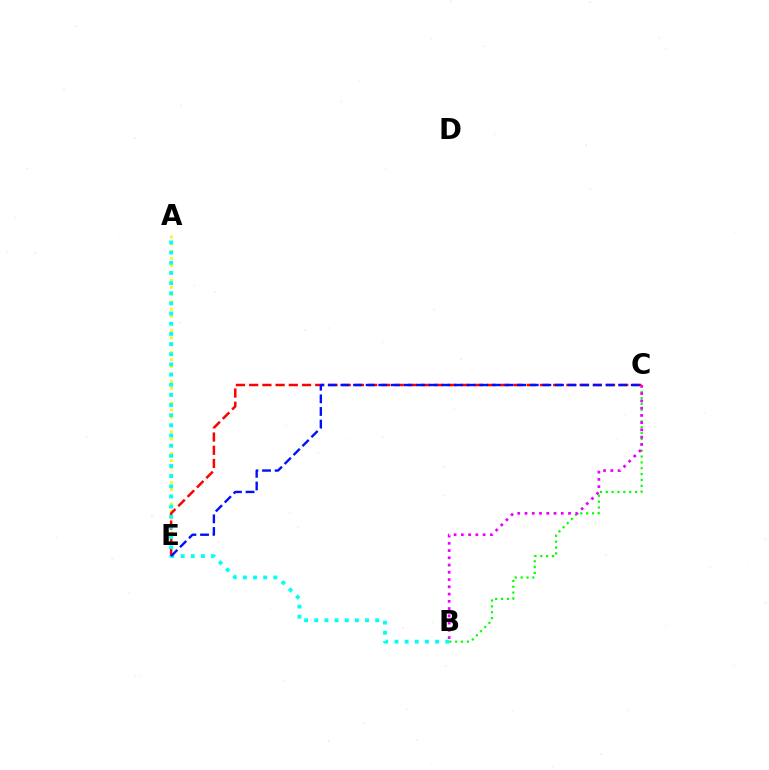{('A', 'E'): [{'color': '#fcf500', 'line_style': 'dotted', 'thickness': 1.96}], ('B', 'C'): [{'color': '#08ff00', 'line_style': 'dotted', 'thickness': 1.59}, {'color': '#ee00ff', 'line_style': 'dotted', 'thickness': 1.97}], ('C', 'E'): [{'color': '#ff0000', 'line_style': 'dashed', 'thickness': 1.8}, {'color': '#0010ff', 'line_style': 'dashed', 'thickness': 1.71}], ('A', 'B'): [{'color': '#00fff6', 'line_style': 'dotted', 'thickness': 2.76}]}